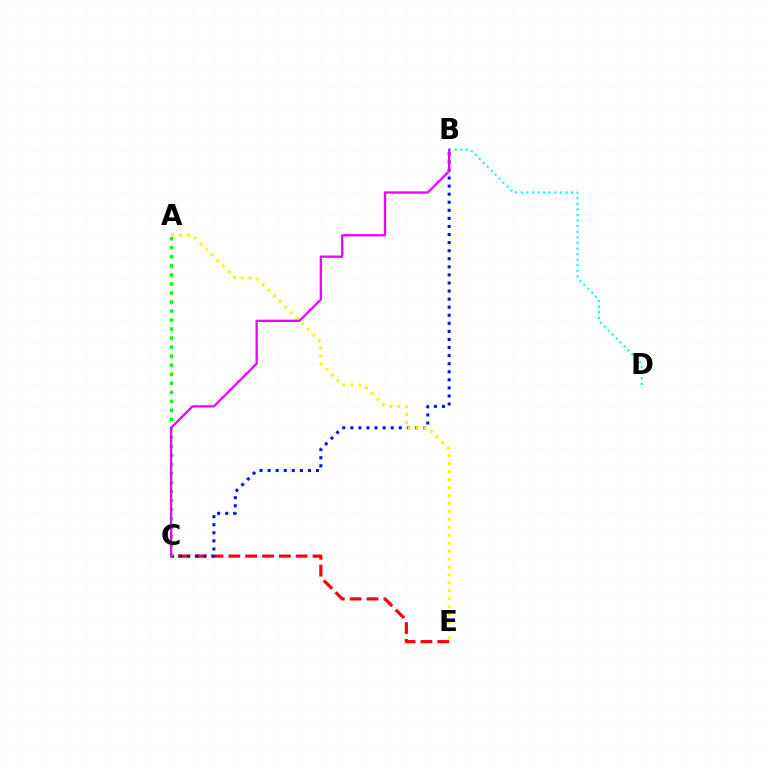{('C', 'E'): [{'color': '#ff0000', 'line_style': 'dashed', 'thickness': 2.29}], ('B', 'C'): [{'color': '#0010ff', 'line_style': 'dotted', 'thickness': 2.19}, {'color': '#ee00ff', 'line_style': 'solid', 'thickness': 1.67}], ('B', 'D'): [{'color': '#00fff6', 'line_style': 'dotted', 'thickness': 1.52}], ('A', 'C'): [{'color': '#08ff00', 'line_style': 'dotted', 'thickness': 2.45}], ('A', 'E'): [{'color': '#fcf500', 'line_style': 'dotted', 'thickness': 2.16}]}